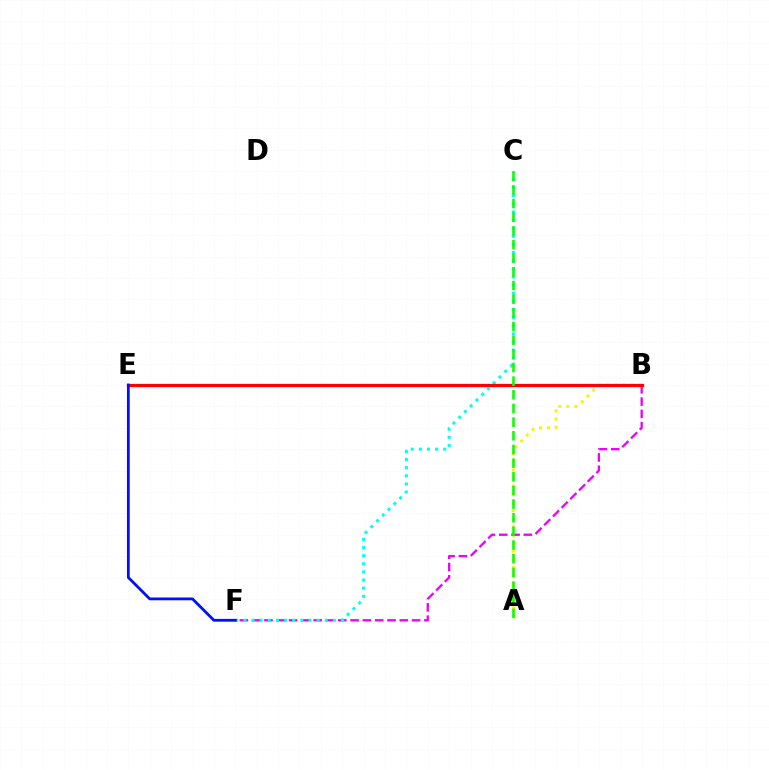{('A', 'B'): [{'color': '#fcf500', 'line_style': 'dotted', 'thickness': 2.21}], ('B', 'F'): [{'color': '#ee00ff', 'line_style': 'dashed', 'thickness': 1.67}], ('C', 'F'): [{'color': '#00fff6', 'line_style': 'dotted', 'thickness': 2.21}], ('B', 'E'): [{'color': '#ff0000', 'line_style': 'solid', 'thickness': 2.35}], ('A', 'C'): [{'color': '#08ff00', 'line_style': 'dashed', 'thickness': 1.86}], ('E', 'F'): [{'color': '#0010ff', 'line_style': 'solid', 'thickness': 2.01}]}